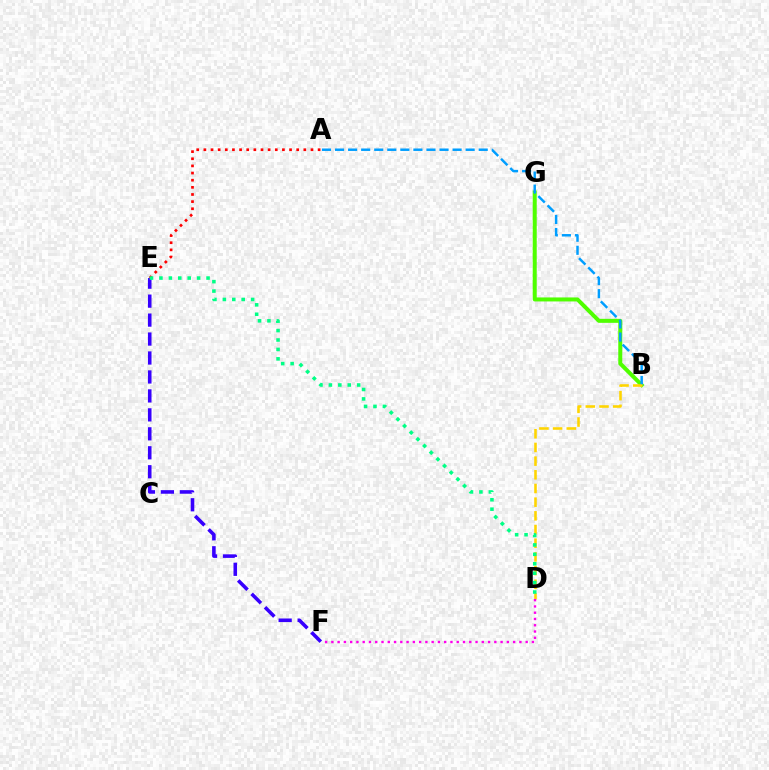{('B', 'G'): [{'color': '#4fff00', 'line_style': 'solid', 'thickness': 2.88}], ('A', 'B'): [{'color': '#009eff', 'line_style': 'dashed', 'thickness': 1.77}], ('B', 'D'): [{'color': '#ffd500', 'line_style': 'dashed', 'thickness': 1.86}], ('E', 'F'): [{'color': '#3700ff', 'line_style': 'dashed', 'thickness': 2.57}], ('D', 'F'): [{'color': '#ff00ed', 'line_style': 'dotted', 'thickness': 1.7}], ('A', 'E'): [{'color': '#ff0000', 'line_style': 'dotted', 'thickness': 1.94}], ('D', 'E'): [{'color': '#00ff86', 'line_style': 'dotted', 'thickness': 2.56}]}